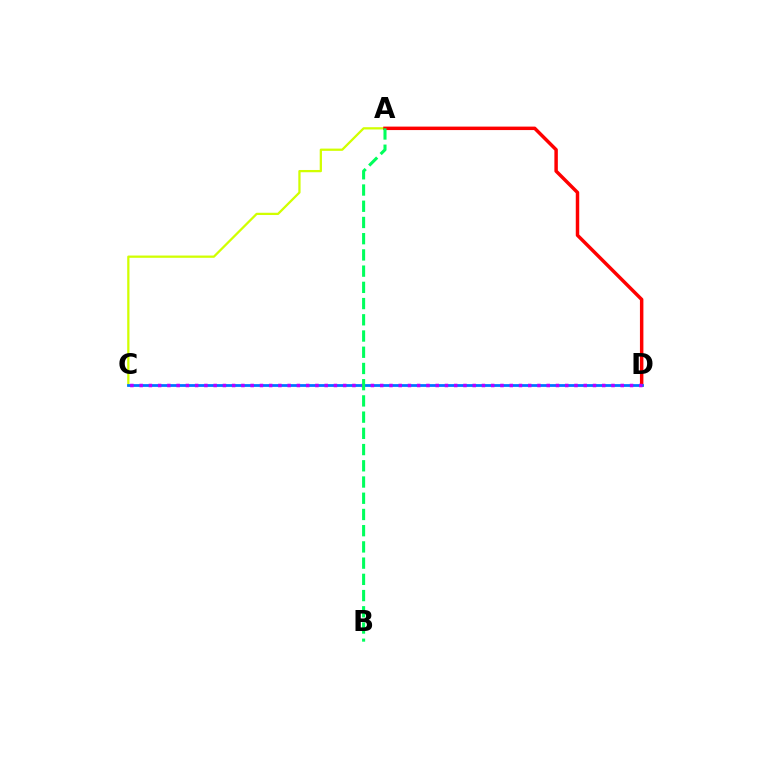{('A', 'C'): [{'color': '#d1ff00', 'line_style': 'solid', 'thickness': 1.63}], ('A', 'D'): [{'color': '#ff0000', 'line_style': 'solid', 'thickness': 2.49}], ('C', 'D'): [{'color': '#0074ff', 'line_style': 'solid', 'thickness': 1.99}, {'color': '#b900ff', 'line_style': 'dotted', 'thickness': 2.51}], ('A', 'B'): [{'color': '#00ff5c', 'line_style': 'dashed', 'thickness': 2.2}]}